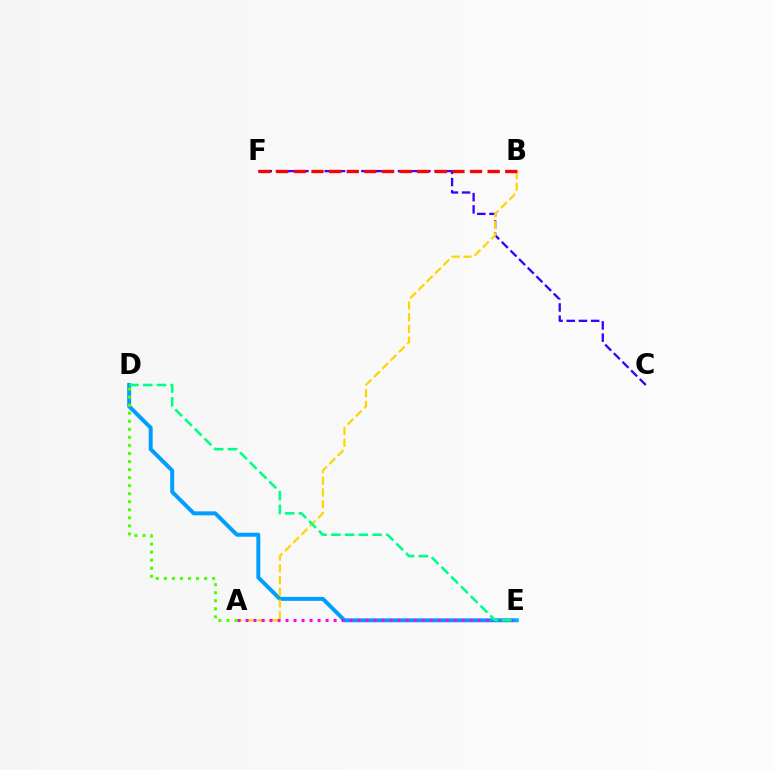{('D', 'E'): [{'color': '#009eff', 'line_style': 'solid', 'thickness': 2.85}, {'color': '#00ff86', 'line_style': 'dashed', 'thickness': 1.87}], ('C', 'F'): [{'color': '#3700ff', 'line_style': 'dashed', 'thickness': 1.66}], ('A', 'B'): [{'color': '#ffd500', 'line_style': 'dashed', 'thickness': 1.59}], ('A', 'E'): [{'color': '#ff00ed', 'line_style': 'dotted', 'thickness': 2.18}], ('B', 'F'): [{'color': '#ff0000', 'line_style': 'dashed', 'thickness': 2.39}], ('A', 'D'): [{'color': '#4fff00', 'line_style': 'dotted', 'thickness': 2.19}]}